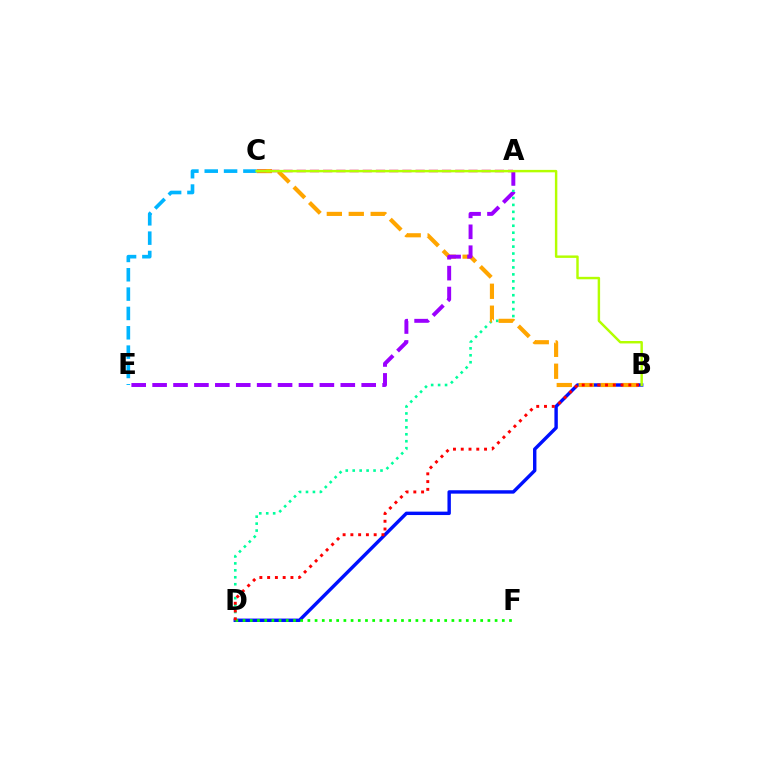{('B', 'D'): [{'color': '#0010ff', 'line_style': 'solid', 'thickness': 2.46}, {'color': '#ff0000', 'line_style': 'dotted', 'thickness': 2.11}], ('A', 'D'): [{'color': '#00ff9d', 'line_style': 'dotted', 'thickness': 1.89}], ('B', 'C'): [{'color': '#ffa500', 'line_style': 'dashed', 'thickness': 2.98}, {'color': '#b3ff00', 'line_style': 'solid', 'thickness': 1.76}], ('A', 'E'): [{'color': '#9b00ff', 'line_style': 'dashed', 'thickness': 2.84}], ('C', 'E'): [{'color': '#00b5ff', 'line_style': 'dashed', 'thickness': 2.63}], ('A', 'C'): [{'color': '#ff00bd', 'line_style': 'dashed', 'thickness': 1.79}], ('D', 'F'): [{'color': '#08ff00', 'line_style': 'dotted', 'thickness': 1.96}]}